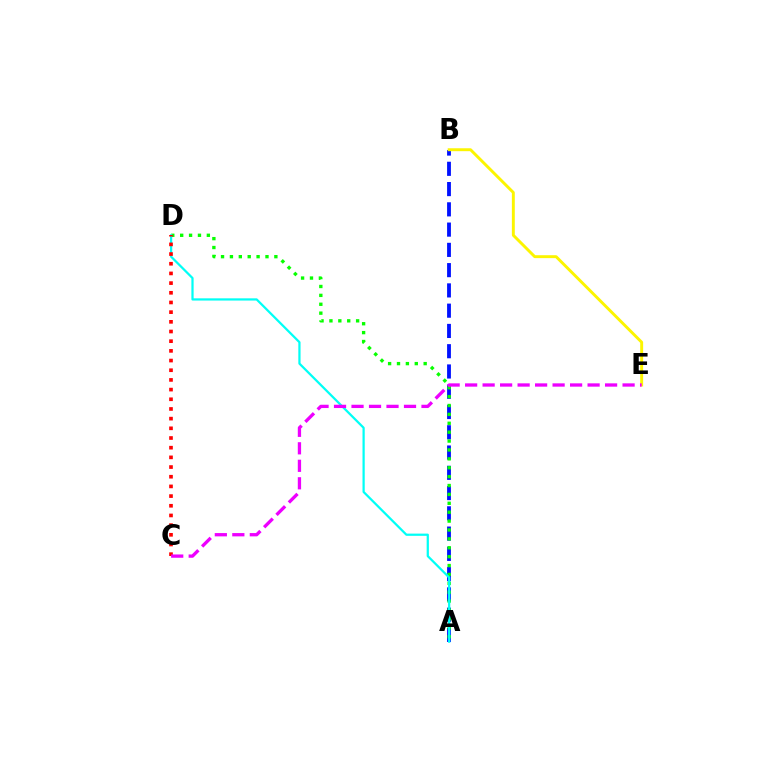{('A', 'B'): [{'color': '#0010ff', 'line_style': 'dashed', 'thickness': 2.75}], ('A', 'D'): [{'color': '#08ff00', 'line_style': 'dotted', 'thickness': 2.42}, {'color': '#00fff6', 'line_style': 'solid', 'thickness': 1.61}], ('B', 'E'): [{'color': '#fcf500', 'line_style': 'solid', 'thickness': 2.1}], ('C', 'D'): [{'color': '#ff0000', 'line_style': 'dotted', 'thickness': 2.63}], ('C', 'E'): [{'color': '#ee00ff', 'line_style': 'dashed', 'thickness': 2.38}]}